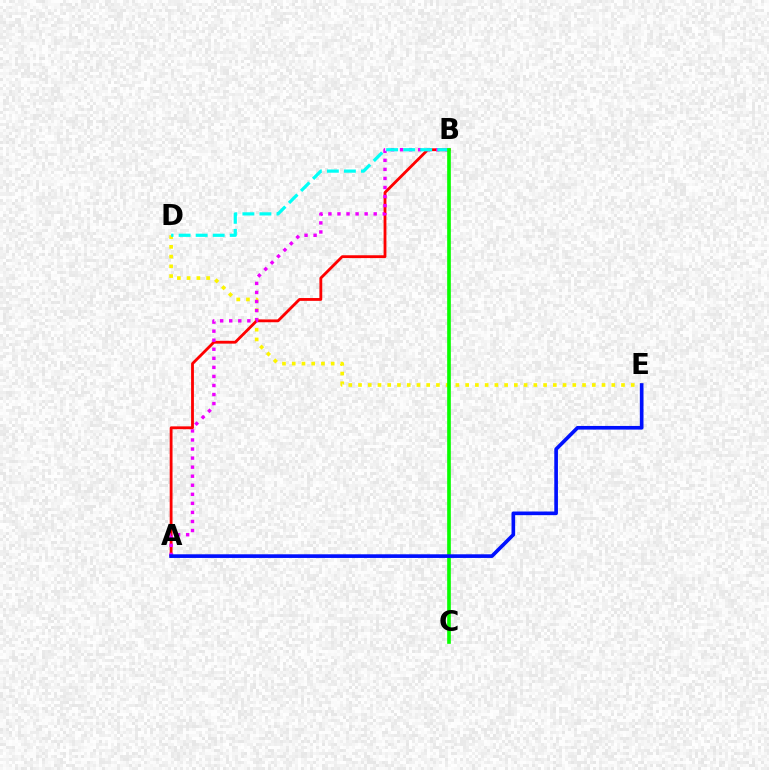{('D', 'E'): [{'color': '#fcf500', 'line_style': 'dotted', 'thickness': 2.65}], ('A', 'B'): [{'color': '#ff0000', 'line_style': 'solid', 'thickness': 2.03}, {'color': '#ee00ff', 'line_style': 'dotted', 'thickness': 2.46}], ('B', 'D'): [{'color': '#00fff6', 'line_style': 'dashed', 'thickness': 2.31}], ('B', 'C'): [{'color': '#08ff00', 'line_style': 'solid', 'thickness': 2.64}], ('A', 'E'): [{'color': '#0010ff', 'line_style': 'solid', 'thickness': 2.63}]}